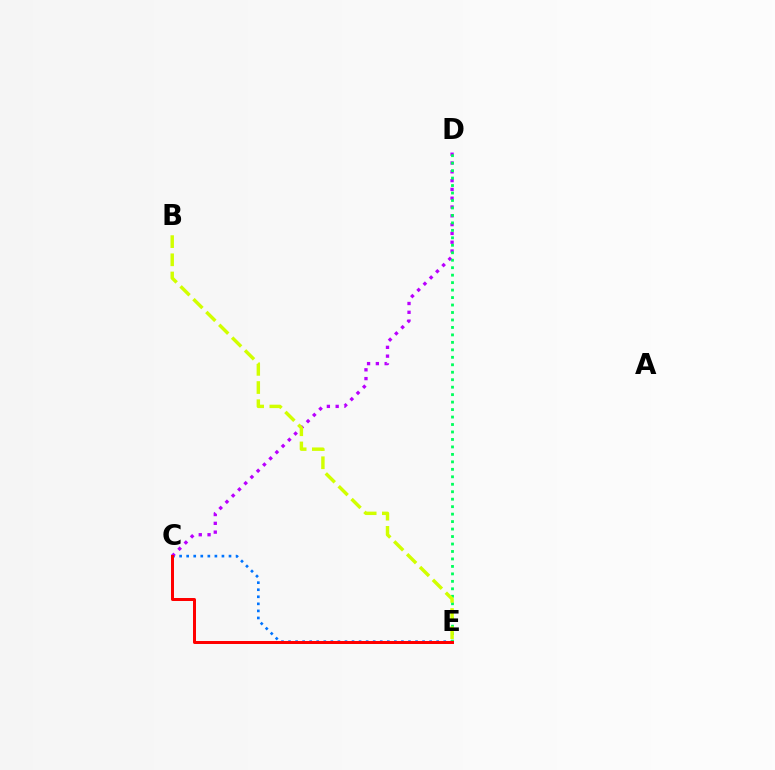{('C', 'E'): [{'color': '#0074ff', 'line_style': 'dotted', 'thickness': 1.92}, {'color': '#ff0000', 'line_style': 'solid', 'thickness': 2.16}], ('C', 'D'): [{'color': '#b900ff', 'line_style': 'dotted', 'thickness': 2.39}], ('D', 'E'): [{'color': '#00ff5c', 'line_style': 'dotted', 'thickness': 2.03}], ('B', 'E'): [{'color': '#d1ff00', 'line_style': 'dashed', 'thickness': 2.47}]}